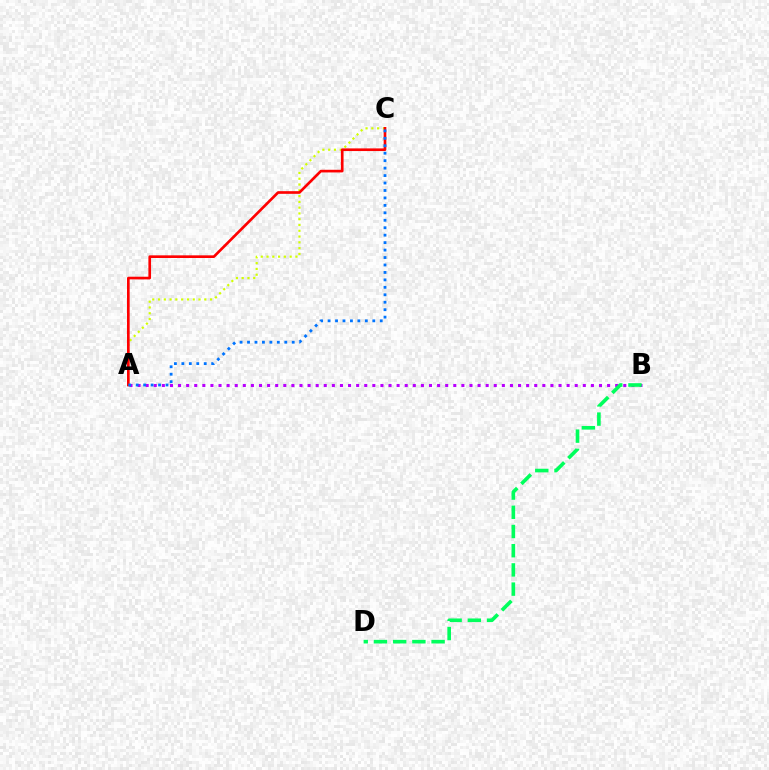{('A', 'B'): [{'color': '#b900ff', 'line_style': 'dotted', 'thickness': 2.2}], ('B', 'D'): [{'color': '#00ff5c', 'line_style': 'dashed', 'thickness': 2.61}], ('A', 'C'): [{'color': '#d1ff00', 'line_style': 'dotted', 'thickness': 1.57}, {'color': '#ff0000', 'line_style': 'solid', 'thickness': 1.91}, {'color': '#0074ff', 'line_style': 'dotted', 'thickness': 2.02}]}